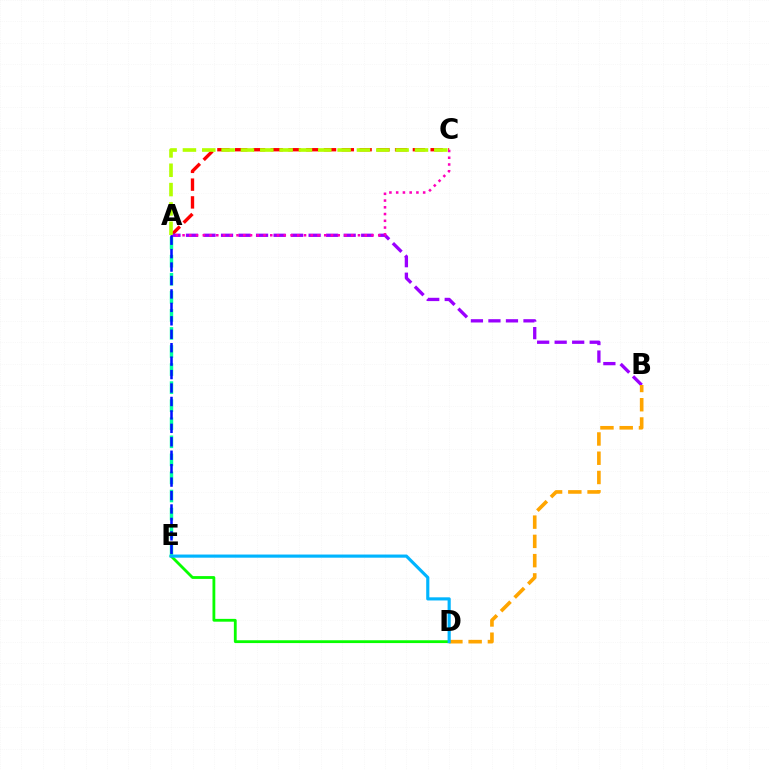{('A', 'C'): [{'color': '#ff0000', 'line_style': 'dashed', 'thickness': 2.41}, {'color': '#ff00bd', 'line_style': 'dotted', 'thickness': 1.83}, {'color': '#b3ff00', 'line_style': 'dashed', 'thickness': 2.63}], ('D', 'E'): [{'color': '#08ff00', 'line_style': 'solid', 'thickness': 2.02}, {'color': '#00b5ff', 'line_style': 'solid', 'thickness': 2.26}], ('A', 'B'): [{'color': '#9b00ff', 'line_style': 'dashed', 'thickness': 2.38}], ('A', 'E'): [{'color': '#00ff9d', 'line_style': 'dashed', 'thickness': 2.45}, {'color': '#0010ff', 'line_style': 'dashed', 'thickness': 1.83}], ('B', 'D'): [{'color': '#ffa500', 'line_style': 'dashed', 'thickness': 2.62}]}